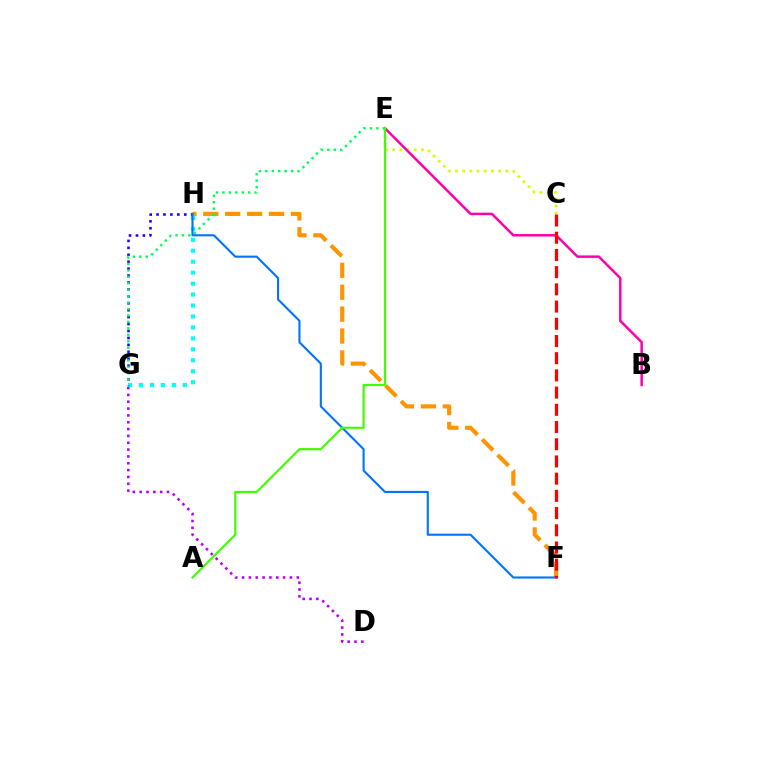{('C', 'E'): [{'color': '#d1ff00', 'line_style': 'dotted', 'thickness': 1.95}], ('B', 'E'): [{'color': '#ff00ac', 'line_style': 'solid', 'thickness': 1.8}], ('G', 'H'): [{'color': '#00fff6', 'line_style': 'dotted', 'thickness': 2.98}, {'color': '#2500ff', 'line_style': 'dotted', 'thickness': 1.88}], ('D', 'G'): [{'color': '#b900ff', 'line_style': 'dotted', 'thickness': 1.86}], ('F', 'H'): [{'color': '#ff9400', 'line_style': 'dashed', 'thickness': 2.98}, {'color': '#0074ff', 'line_style': 'solid', 'thickness': 1.52}], ('E', 'G'): [{'color': '#00ff5c', 'line_style': 'dotted', 'thickness': 1.75}], ('C', 'F'): [{'color': '#ff0000', 'line_style': 'dashed', 'thickness': 2.34}], ('A', 'E'): [{'color': '#3dff00', 'line_style': 'solid', 'thickness': 1.56}]}